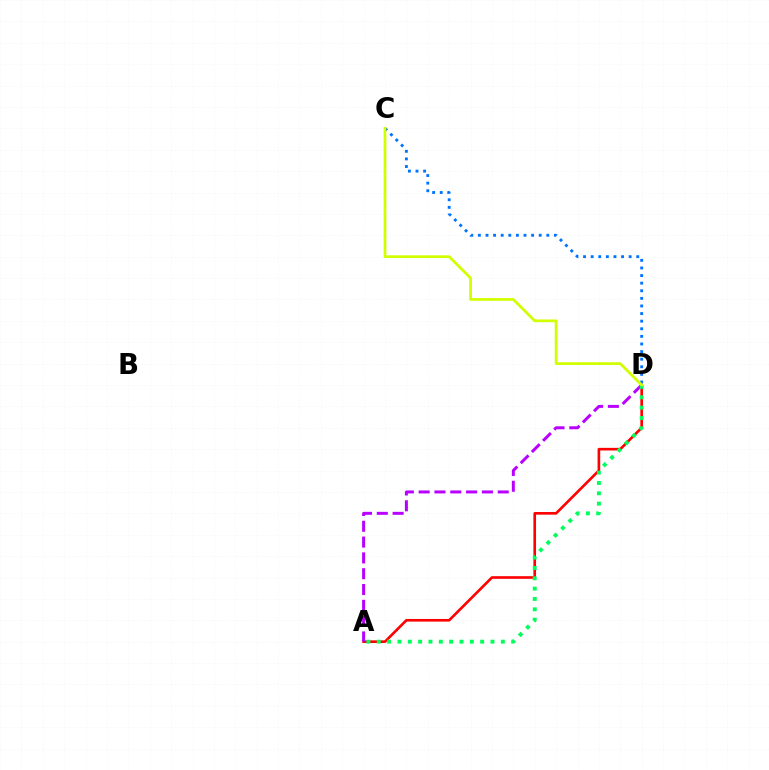{('A', 'D'): [{'color': '#ff0000', 'line_style': 'solid', 'thickness': 1.9}, {'color': '#b900ff', 'line_style': 'dashed', 'thickness': 2.15}, {'color': '#00ff5c', 'line_style': 'dotted', 'thickness': 2.81}], ('C', 'D'): [{'color': '#0074ff', 'line_style': 'dotted', 'thickness': 2.07}, {'color': '#d1ff00', 'line_style': 'solid', 'thickness': 1.97}]}